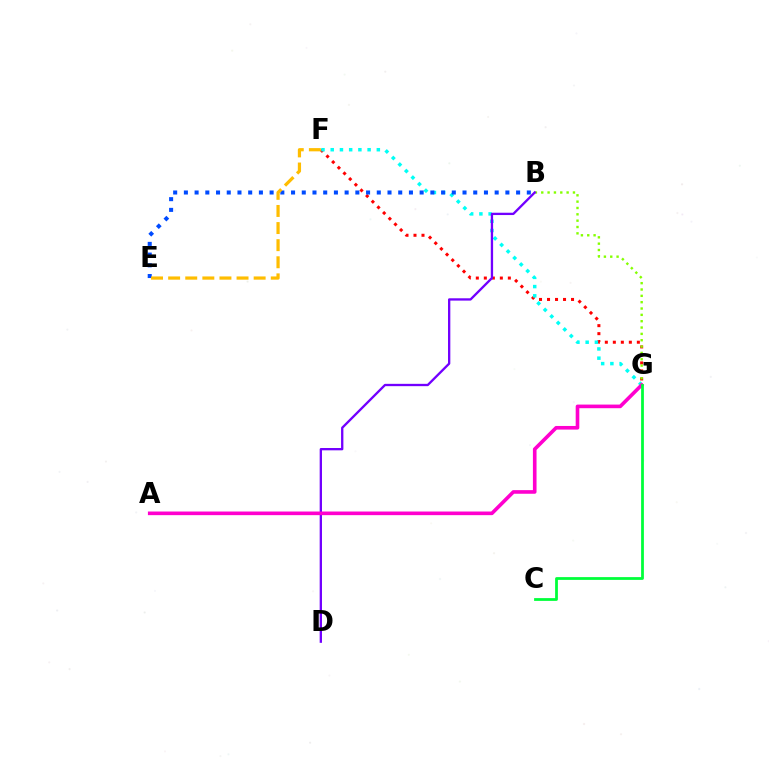{('F', 'G'): [{'color': '#ff0000', 'line_style': 'dotted', 'thickness': 2.18}, {'color': '#00fff6', 'line_style': 'dotted', 'thickness': 2.51}], ('B', 'E'): [{'color': '#004bff', 'line_style': 'dotted', 'thickness': 2.91}], ('B', 'G'): [{'color': '#84ff00', 'line_style': 'dotted', 'thickness': 1.72}], ('B', 'D'): [{'color': '#7200ff', 'line_style': 'solid', 'thickness': 1.67}], ('A', 'G'): [{'color': '#ff00cf', 'line_style': 'solid', 'thickness': 2.61}], ('C', 'G'): [{'color': '#00ff39', 'line_style': 'solid', 'thickness': 2.0}], ('E', 'F'): [{'color': '#ffbd00', 'line_style': 'dashed', 'thickness': 2.32}]}